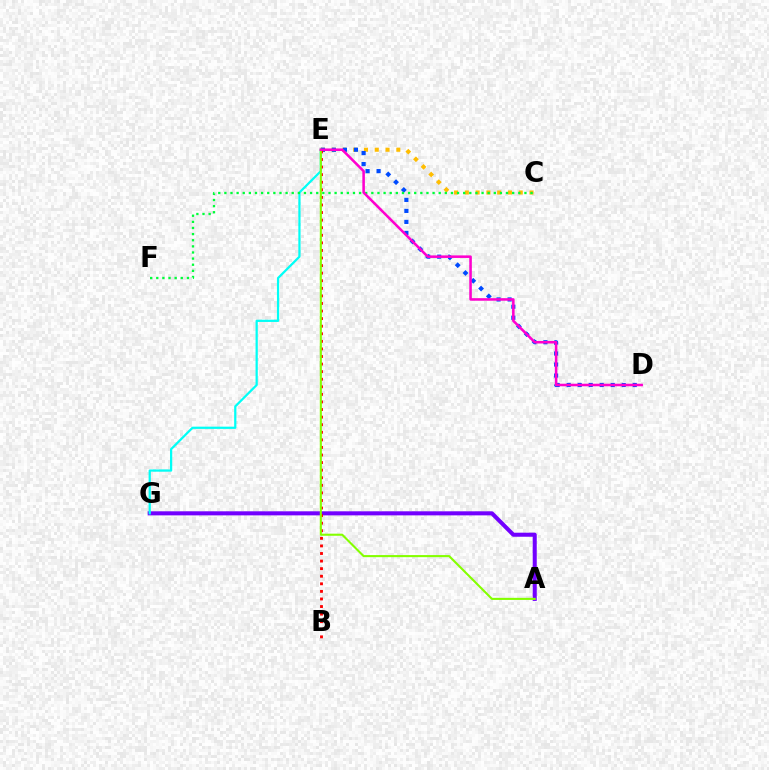{('C', 'E'): [{'color': '#ffbd00', 'line_style': 'dotted', 'thickness': 2.93}], ('A', 'G'): [{'color': '#7200ff', 'line_style': 'solid', 'thickness': 2.92}], ('E', 'G'): [{'color': '#00fff6', 'line_style': 'solid', 'thickness': 1.61}], ('D', 'E'): [{'color': '#004bff', 'line_style': 'dotted', 'thickness': 2.99}, {'color': '#ff00cf', 'line_style': 'solid', 'thickness': 1.84}], ('C', 'F'): [{'color': '#00ff39', 'line_style': 'dotted', 'thickness': 1.66}], ('B', 'E'): [{'color': '#ff0000', 'line_style': 'dotted', 'thickness': 2.06}], ('A', 'E'): [{'color': '#84ff00', 'line_style': 'solid', 'thickness': 1.51}]}